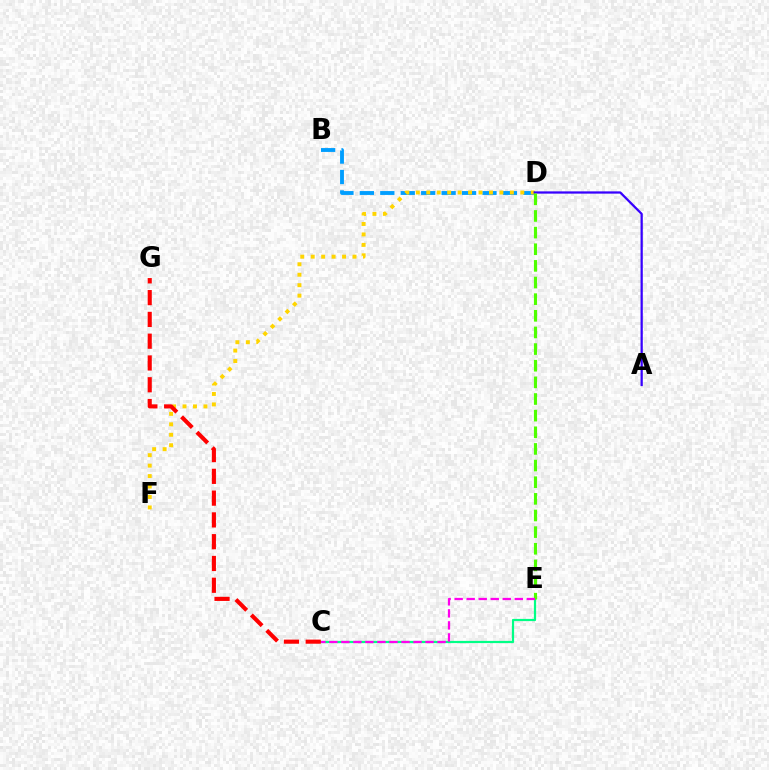{('B', 'D'): [{'color': '#009eff', 'line_style': 'dashed', 'thickness': 2.78}], ('D', 'F'): [{'color': '#ffd500', 'line_style': 'dotted', 'thickness': 2.84}], ('C', 'E'): [{'color': '#00ff86', 'line_style': 'solid', 'thickness': 1.59}, {'color': '#ff00ed', 'line_style': 'dashed', 'thickness': 1.63}], ('A', 'D'): [{'color': '#3700ff', 'line_style': 'solid', 'thickness': 1.62}], ('D', 'E'): [{'color': '#4fff00', 'line_style': 'dashed', 'thickness': 2.26}], ('C', 'G'): [{'color': '#ff0000', 'line_style': 'dashed', 'thickness': 2.96}]}